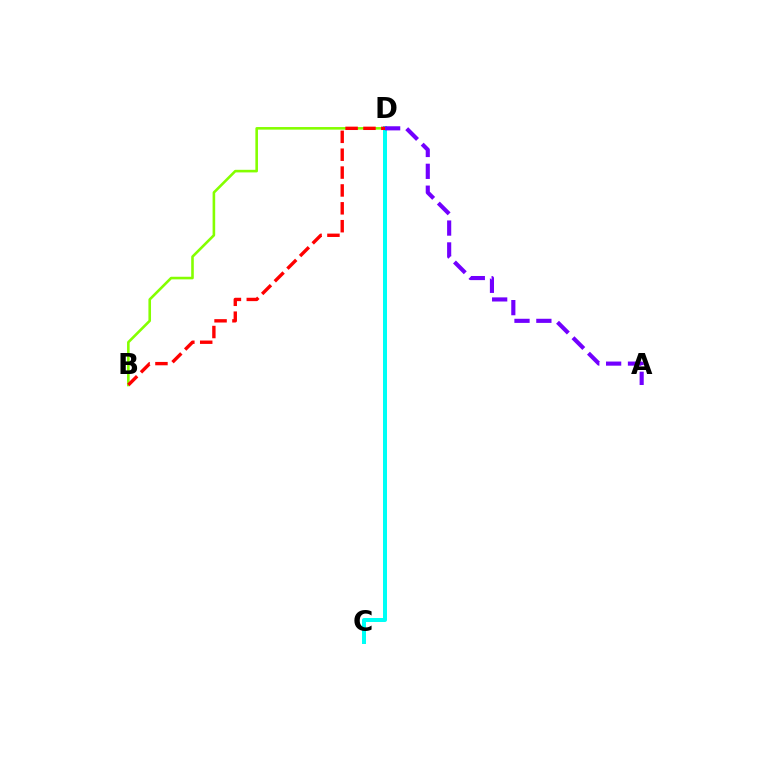{('C', 'D'): [{'color': '#00fff6', 'line_style': 'solid', 'thickness': 2.88}], ('B', 'D'): [{'color': '#84ff00', 'line_style': 'solid', 'thickness': 1.87}, {'color': '#ff0000', 'line_style': 'dashed', 'thickness': 2.43}], ('A', 'D'): [{'color': '#7200ff', 'line_style': 'dashed', 'thickness': 2.97}]}